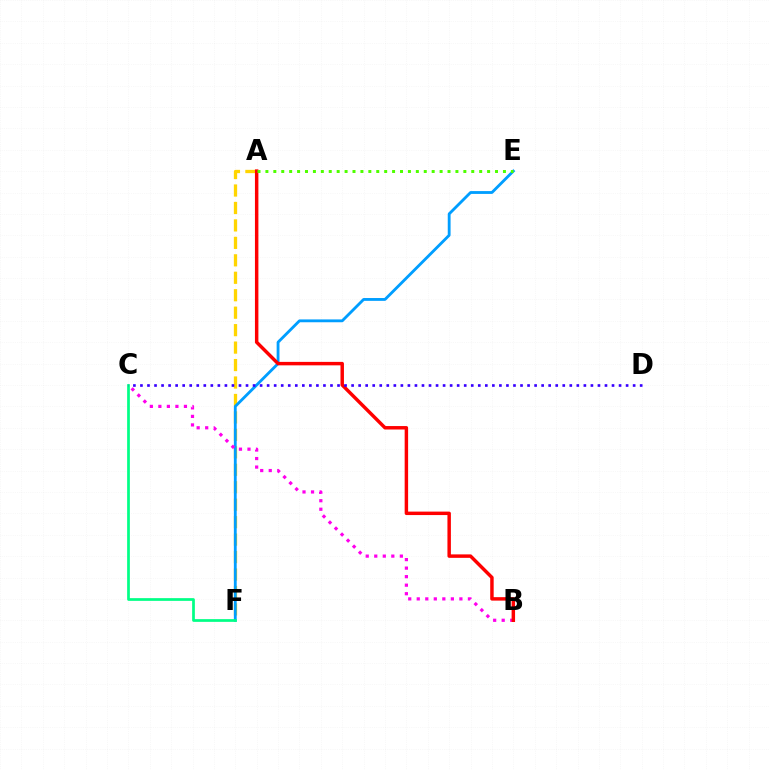{('A', 'F'): [{'color': '#ffd500', 'line_style': 'dashed', 'thickness': 2.37}], ('E', 'F'): [{'color': '#009eff', 'line_style': 'solid', 'thickness': 2.04}], ('C', 'F'): [{'color': '#00ff86', 'line_style': 'solid', 'thickness': 1.96}], ('B', 'C'): [{'color': '#ff00ed', 'line_style': 'dotted', 'thickness': 2.32}], ('A', 'B'): [{'color': '#ff0000', 'line_style': 'solid', 'thickness': 2.49}], ('C', 'D'): [{'color': '#3700ff', 'line_style': 'dotted', 'thickness': 1.91}], ('A', 'E'): [{'color': '#4fff00', 'line_style': 'dotted', 'thickness': 2.15}]}